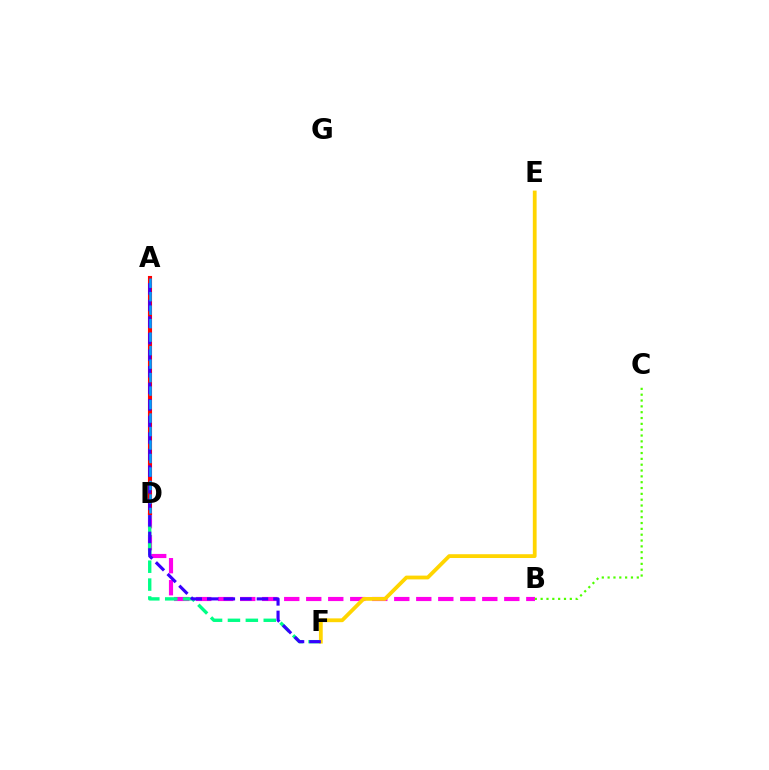{('B', 'D'): [{'color': '#ff00ed', 'line_style': 'dashed', 'thickness': 2.99}], ('D', 'F'): [{'color': '#00ff86', 'line_style': 'dashed', 'thickness': 2.43}], ('B', 'C'): [{'color': '#4fff00', 'line_style': 'dotted', 'thickness': 1.58}], ('A', 'D'): [{'color': '#ff0000', 'line_style': 'solid', 'thickness': 2.95}, {'color': '#009eff', 'line_style': 'dashed', 'thickness': 1.83}], ('E', 'F'): [{'color': '#ffd500', 'line_style': 'solid', 'thickness': 2.73}], ('A', 'F'): [{'color': '#3700ff', 'line_style': 'dashed', 'thickness': 2.25}]}